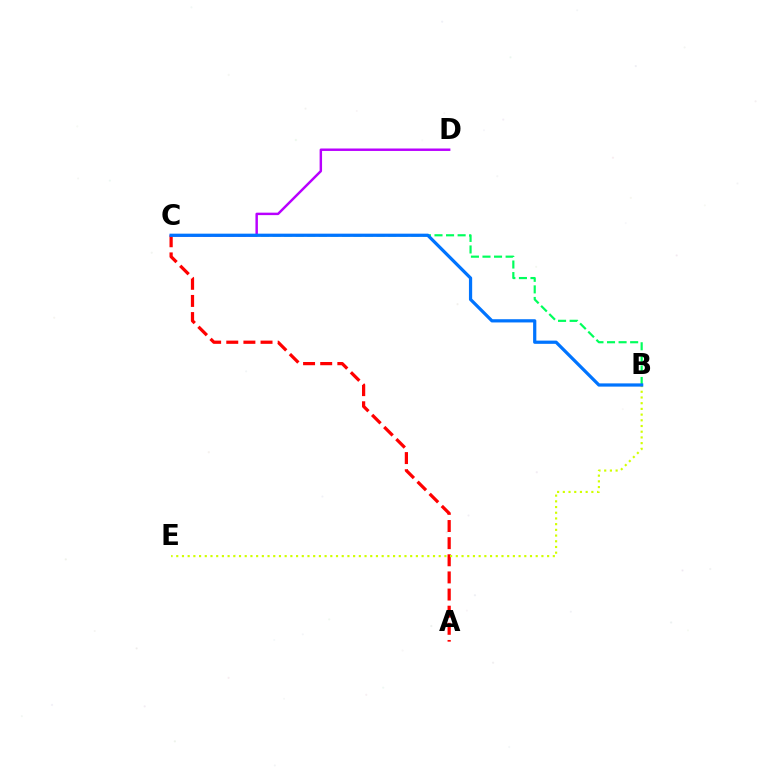{('A', 'C'): [{'color': '#ff0000', 'line_style': 'dashed', 'thickness': 2.33}], ('B', 'C'): [{'color': '#00ff5c', 'line_style': 'dashed', 'thickness': 1.57}, {'color': '#0074ff', 'line_style': 'solid', 'thickness': 2.32}], ('B', 'E'): [{'color': '#d1ff00', 'line_style': 'dotted', 'thickness': 1.55}], ('C', 'D'): [{'color': '#b900ff', 'line_style': 'solid', 'thickness': 1.77}]}